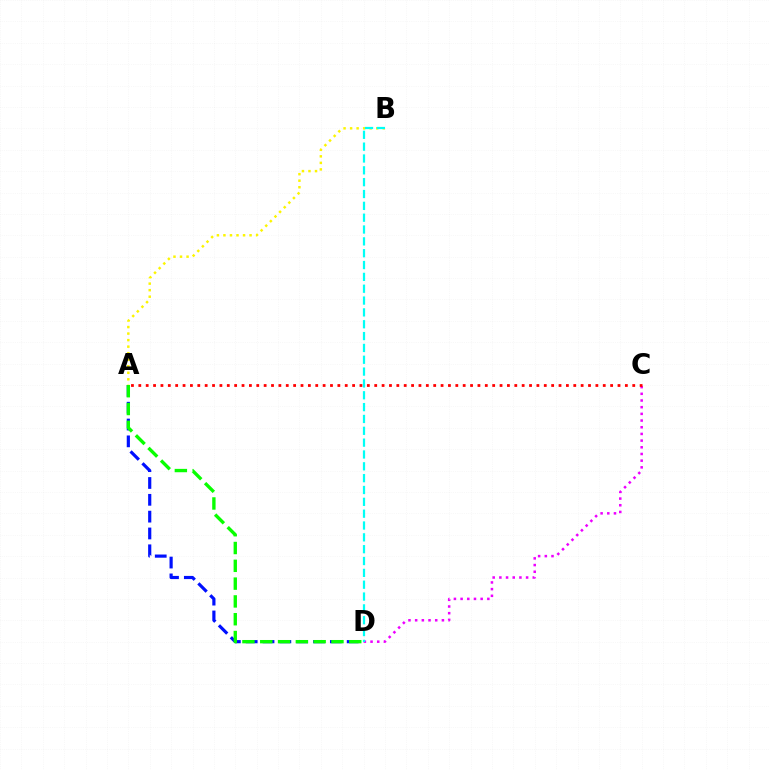{('A', 'D'): [{'color': '#0010ff', 'line_style': 'dashed', 'thickness': 2.29}, {'color': '#08ff00', 'line_style': 'dashed', 'thickness': 2.42}], ('A', 'B'): [{'color': '#fcf500', 'line_style': 'dotted', 'thickness': 1.78}], ('C', 'D'): [{'color': '#ee00ff', 'line_style': 'dotted', 'thickness': 1.82}], ('A', 'C'): [{'color': '#ff0000', 'line_style': 'dotted', 'thickness': 2.0}], ('B', 'D'): [{'color': '#00fff6', 'line_style': 'dashed', 'thickness': 1.61}]}